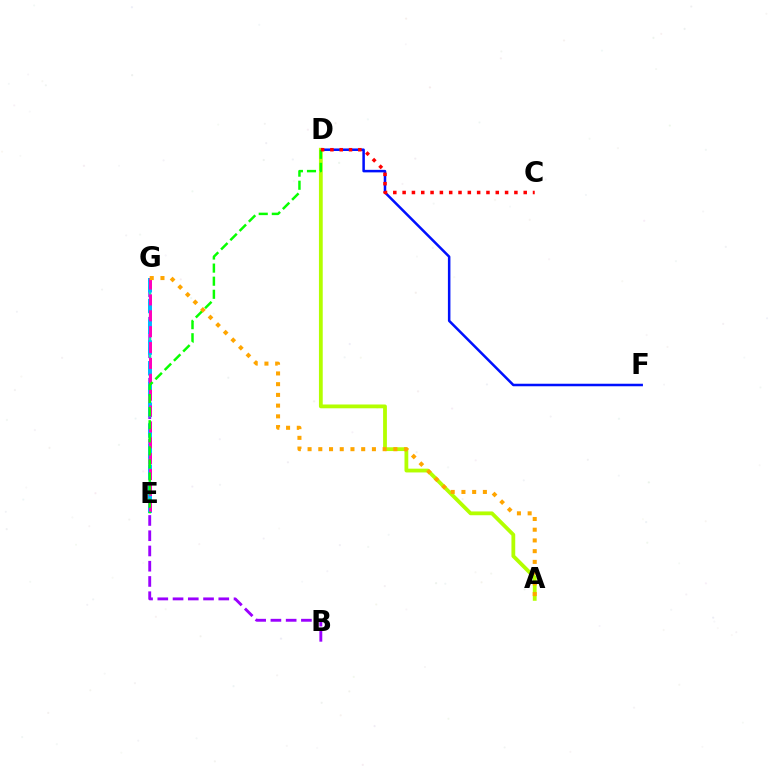{('D', 'F'): [{'color': '#0010ff', 'line_style': 'solid', 'thickness': 1.81}], ('A', 'D'): [{'color': '#b3ff00', 'line_style': 'solid', 'thickness': 2.73}], ('B', 'G'): [{'color': '#9b00ff', 'line_style': 'dashed', 'thickness': 2.07}], ('E', 'G'): [{'color': '#00ff9d', 'line_style': 'dashed', 'thickness': 1.62}, {'color': '#00b5ff', 'line_style': 'dashed', 'thickness': 2.82}, {'color': '#ff00bd', 'line_style': 'dashed', 'thickness': 2.16}], ('D', 'E'): [{'color': '#08ff00', 'line_style': 'dashed', 'thickness': 1.78}], ('C', 'D'): [{'color': '#ff0000', 'line_style': 'dotted', 'thickness': 2.53}], ('A', 'G'): [{'color': '#ffa500', 'line_style': 'dotted', 'thickness': 2.91}]}